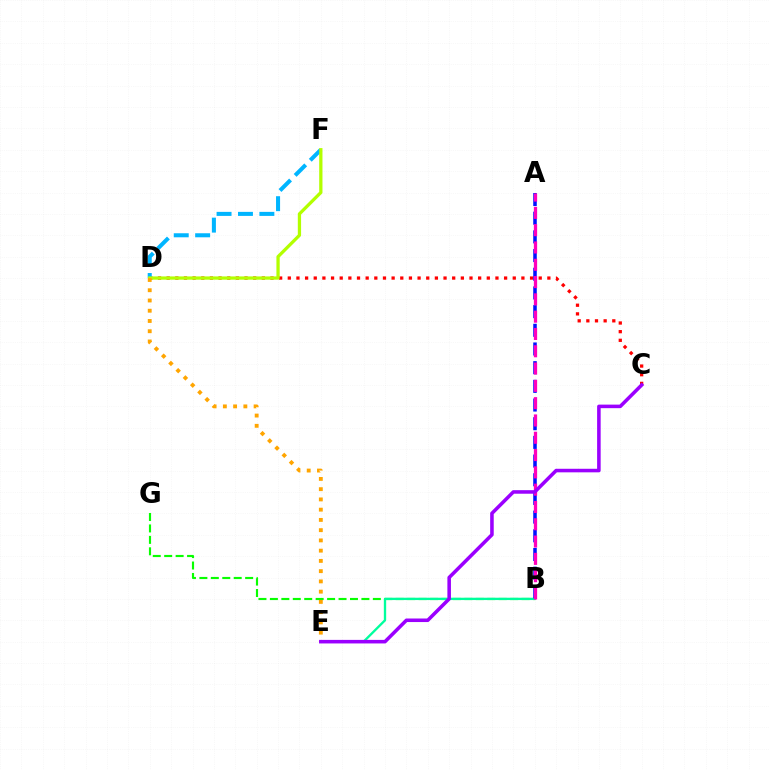{('C', 'D'): [{'color': '#ff0000', 'line_style': 'dotted', 'thickness': 2.35}], ('D', 'F'): [{'color': '#00b5ff', 'line_style': 'dashed', 'thickness': 2.91}, {'color': '#b3ff00', 'line_style': 'solid', 'thickness': 2.36}], ('B', 'G'): [{'color': '#08ff00', 'line_style': 'dashed', 'thickness': 1.55}], ('B', 'E'): [{'color': '#00ff9d', 'line_style': 'solid', 'thickness': 1.68}], ('A', 'B'): [{'color': '#0010ff', 'line_style': 'dashed', 'thickness': 2.54}, {'color': '#ff00bd', 'line_style': 'dashed', 'thickness': 2.35}], ('D', 'E'): [{'color': '#ffa500', 'line_style': 'dotted', 'thickness': 2.78}], ('C', 'E'): [{'color': '#9b00ff', 'line_style': 'solid', 'thickness': 2.56}]}